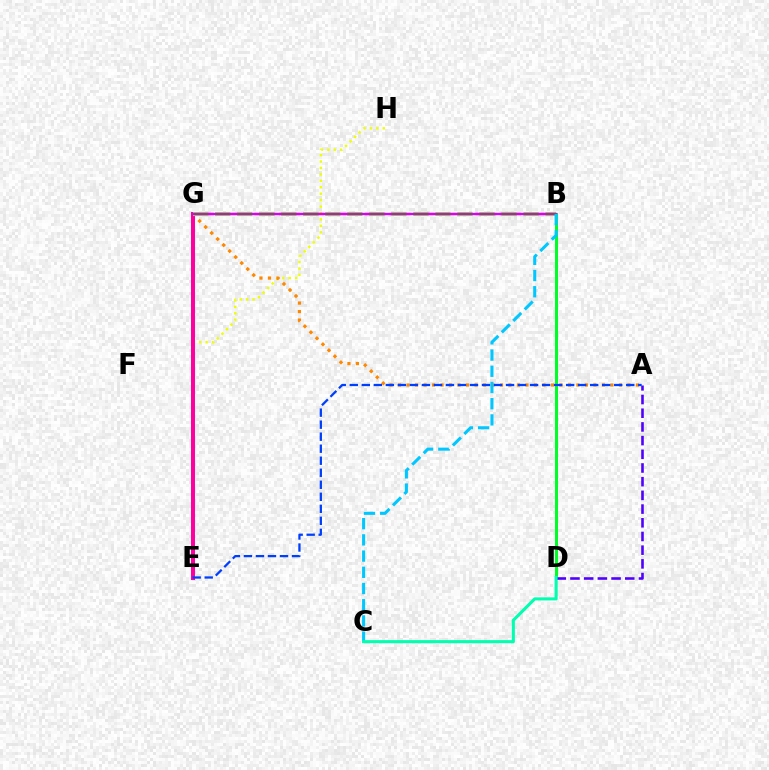{('E', 'H'): [{'color': '#eeff00', 'line_style': 'dotted', 'thickness': 1.75}], ('A', 'G'): [{'color': '#ff8800', 'line_style': 'dotted', 'thickness': 2.31}], ('B', 'D'): [{'color': '#00ff27', 'line_style': 'solid', 'thickness': 2.16}], ('E', 'G'): [{'color': '#ff00a0', 'line_style': 'solid', 'thickness': 2.87}], ('B', 'G'): [{'color': '#ff0000', 'line_style': 'dashed', 'thickness': 1.67}, {'color': '#66ff00', 'line_style': 'dashed', 'thickness': 2.99}, {'color': '#d600ff', 'line_style': 'solid', 'thickness': 1.66}], ('A', 'D'): [{'color': '#4f00ff', 'line_style': 'dashed', 'thickness': 1.86}], ('A', 'E'): [{'color': '#003fff', 'line_style': 'dashed', 'thickness': 1.63}], ('B', 'C'): [{'color': '#00c7ff', 'line_style': 'dashed', 'thickness': 2.2}], ('C', 'D'): [{'color': '#00ffaf', 'line_style': 'solid', 'thickness': 2.21}]}